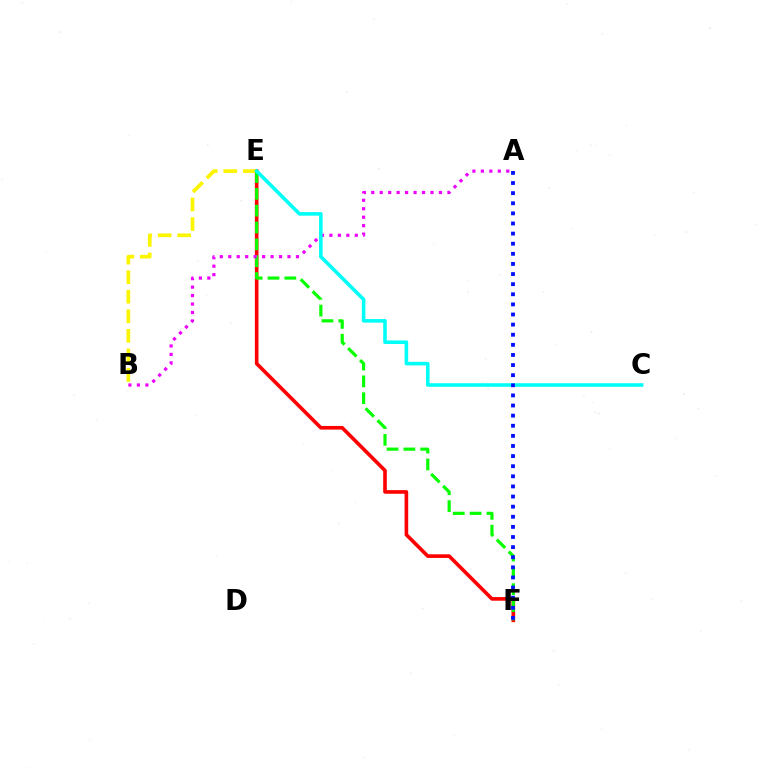{('E', 'F'): [{'color': '#ff0000', 'line_style': 'solid', 'thickness': 2.61}, {'color': '#08ff00', 'line_style': 'dashed', 'thickness': 2.29}], ('B', 'E'): [{'color': '#fcf500', 'line_style': 'dashed', 'thickness': 2.66}], ('A', 'B'): [{'color': '#ee00ff', 'line_style': 'dotted', 'thickness': 2.3}], ('C', 'E'): [{'color': '#00fff6', 'line_style': 'solid', 'thickness': 2.57}], ('A', 'F'): [{'color': '#0010ff', 'line_style': 'dotted', 'thickness': 2.75}]}